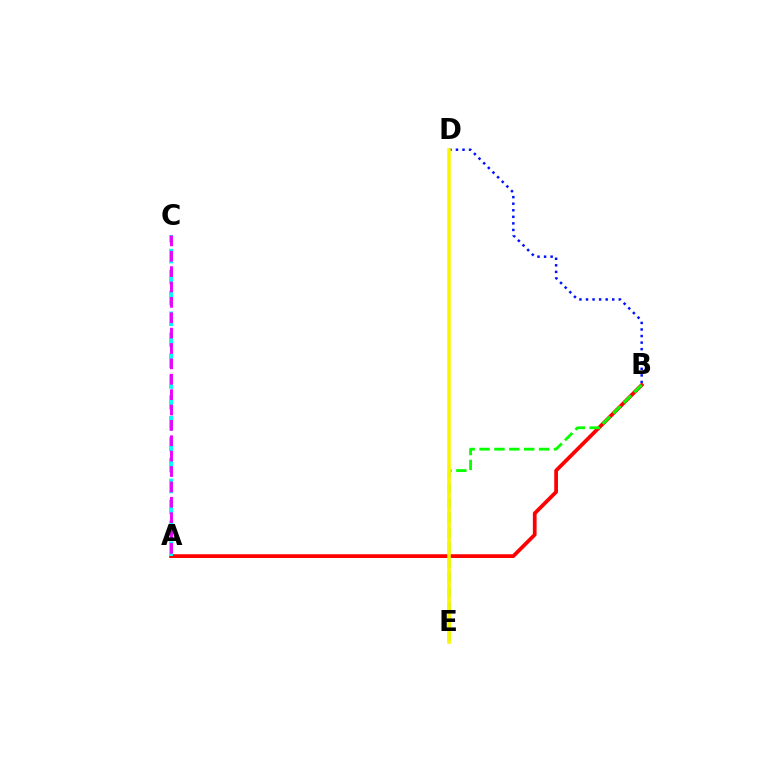{('B', 'D'): [{'color': '#0010ff', 'line_style': 'dotted', 'thickness': 1.78}], ('A', 'B'): [{'color': '#ff0000', 'line_style': 'solid', 'thickness': 2.7}], ('B', 'E'): [{'color': '#08ff00', 'line_style': 'dashed', 'thickness': 2.02}], ('A', 'C'): [{'color': '#00fff6', 'line_style': 'dashed', 'thickness': 2.84}, {'color': '#ee00ff', 'line_style': 'dashed', 'thickness': 2.09}], ('D', 'E'): [{'color': '#fcf500', 'line_style': 'solid', 'thickness': 2.53}]}